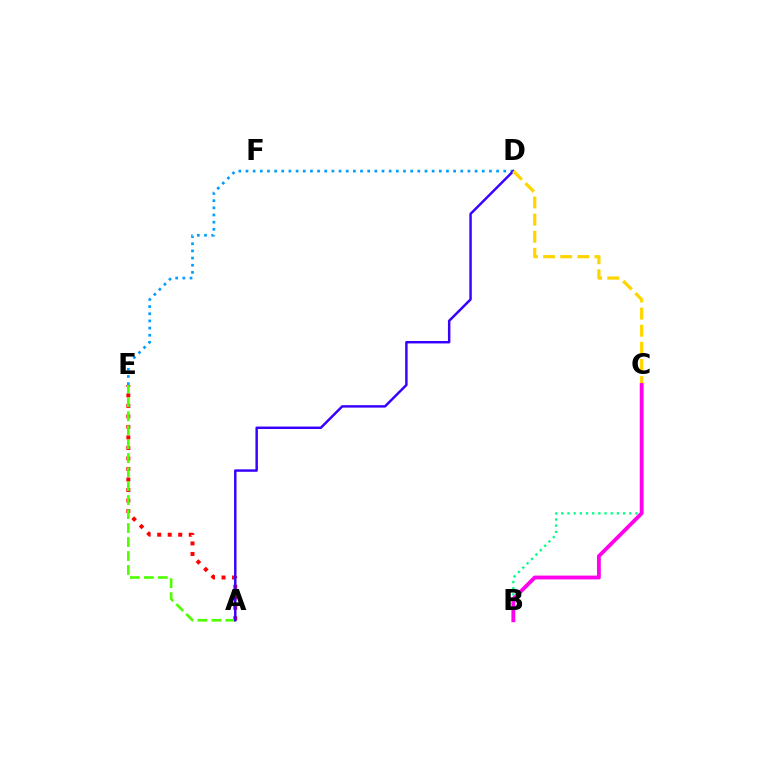{('A', 'E'): [{'color': '#ff0000', 'line_style': 'dotted', 'thickness': 2.86}, {'color': '#4fff00', 'line_style': 'dashed', 'thickness': 1.9}], ('B', 'C'): [{'color': '#00ff86', 'line_style': 'dotted', 'thickness': 1.68}, {'color': '#ff00ed', 'line_style': 'solid', 'thickness': 2.76}], ('D', 'E'): [{'color': '#009eff', 'line_style': 'dotted', 'thickness': 1.95}], ('A', 'D'): [{'color': '#3700ff', 'line_style': 'solid', 'thickness': 1.77}], ('C', 'D'): [{'color': '#ffd500', 'line_style': 'dashed', 'thickness': 2.33}]}